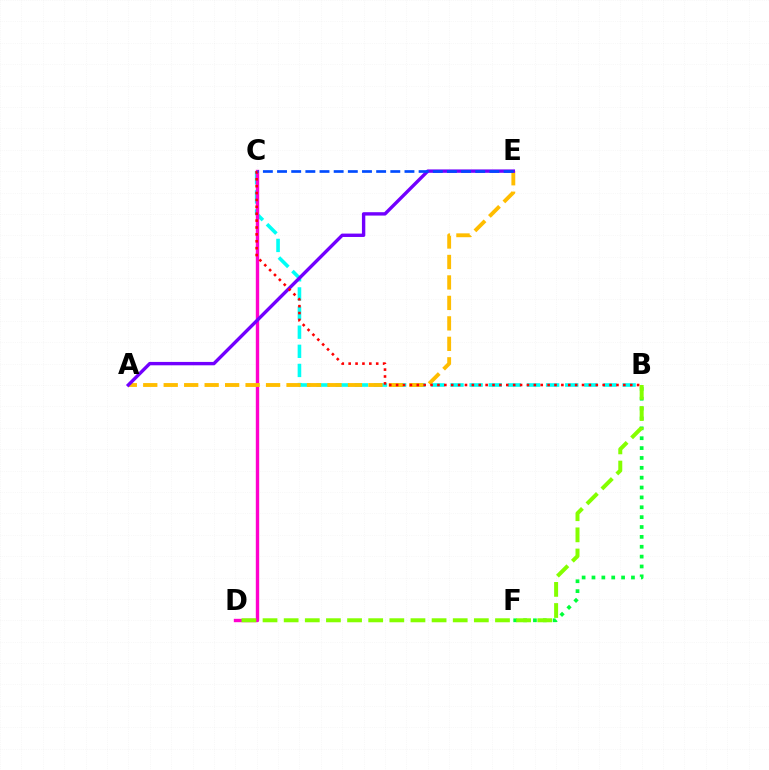{('B', 'C'): [{'color': '#00fff6', 'line_style': 'dashed', 'thickness': 2.6}, {'color': '#ff0000', 'line_style': 'dotted', 'thickness': 1.87}], ('B', 'F'): [{'color': '#00ff39', 'line_style': 'dotted', 'thickness': 2.68}], ('C', 'D'): [{'color': '#ff00cf', 'line_style': 'solid', 'thickness': 2.44}], ('A', 'E'): [{'color': '#ffbd00', 'line_style': 'dashed', 'thickness': 2.78}, {'color': '#7200ff', 'line_style': 'solid', 'thickness': 2.43}], ('B', 'D'): [{'color': '#84ff00', 'line_style': 'dashed', 'thickness': 2.87}], ('C', 'E'): [{'color': '#004bff', 'line_style': 'dashed', 'thickness': 1.92}]}